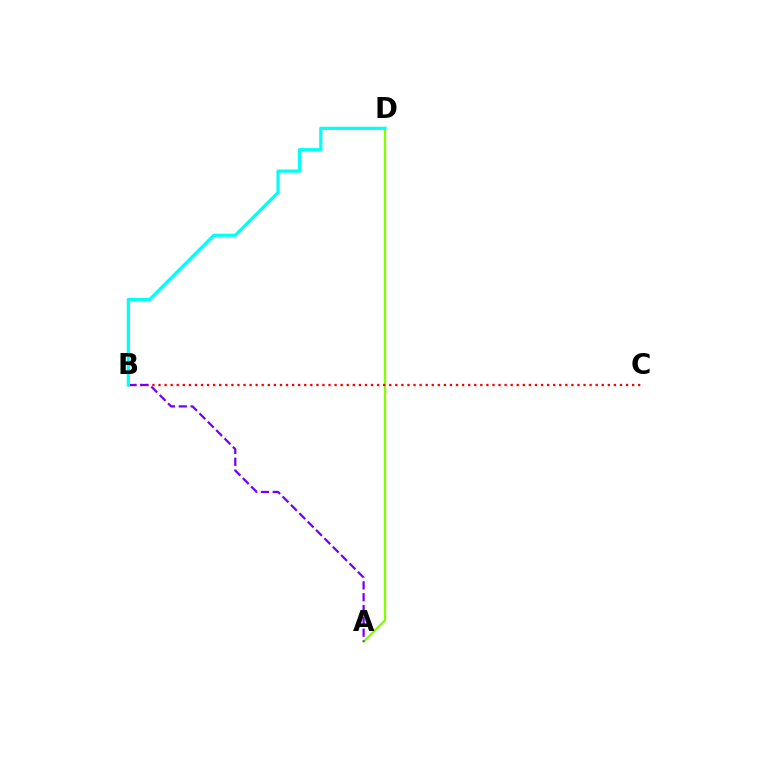{('A', 'D'): [{'color': '#84ff00', 'line_style': 'solid', 'thickness': 1.66}], ('B', 'C'): [{'color': '#ff0000', 'line_style': 'dotted', 'thickness': 1.65}], ('A', 'B'): [{'color': '#7200ff', 'line_style': 'dashed', 'thickness': 1.61}], ('B', 'D'): [{'color': '#00fff6', 'line_style': 'solid', 'thickness': 2.31}]}